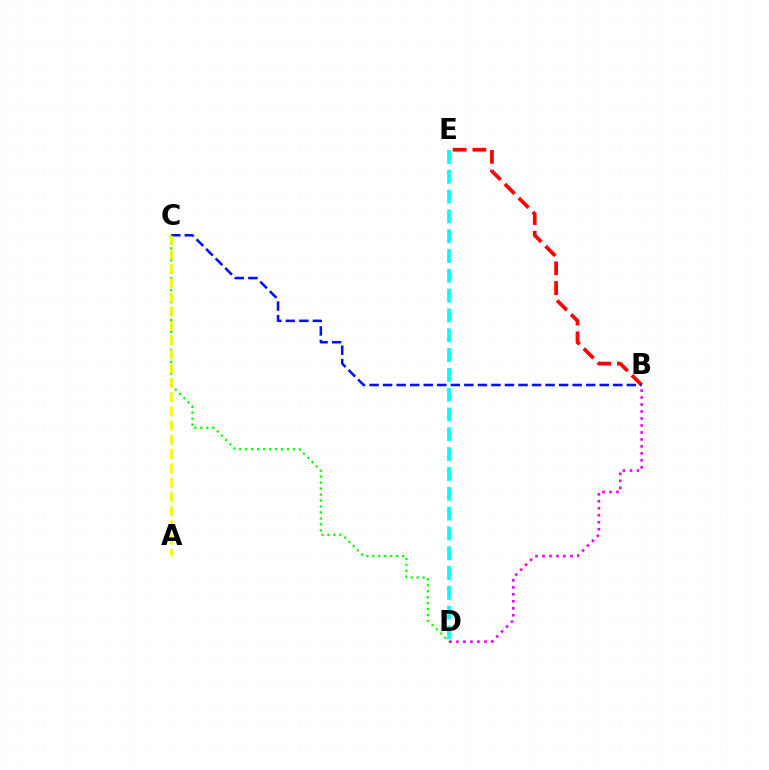{('C', 'D'): [{'color': '#08ff00', 'line_style': 'dotted', 'thickness': 1.62}], ('B', 'E'): [{'color': '#ff0000', 'line_style': 'dashed', 'thickness': 2.68}], ('B', 'C'): [{'color': '#0010ff', 'line_style': 'dashed', 'thickness': 1.84}], ('A', 'C'): [{'color': '#fcf500', 'line_style': 'dashed', 'thickness': 1.94}], ('D', 'E'): [{'color': '#00fff6', 'line_style': 'dashed', 'thickness': 2.69}], ('B', 'D'): [{'color': '#ee00ff', 'line_style': 'dotted', 'thickness': 1.9}]}